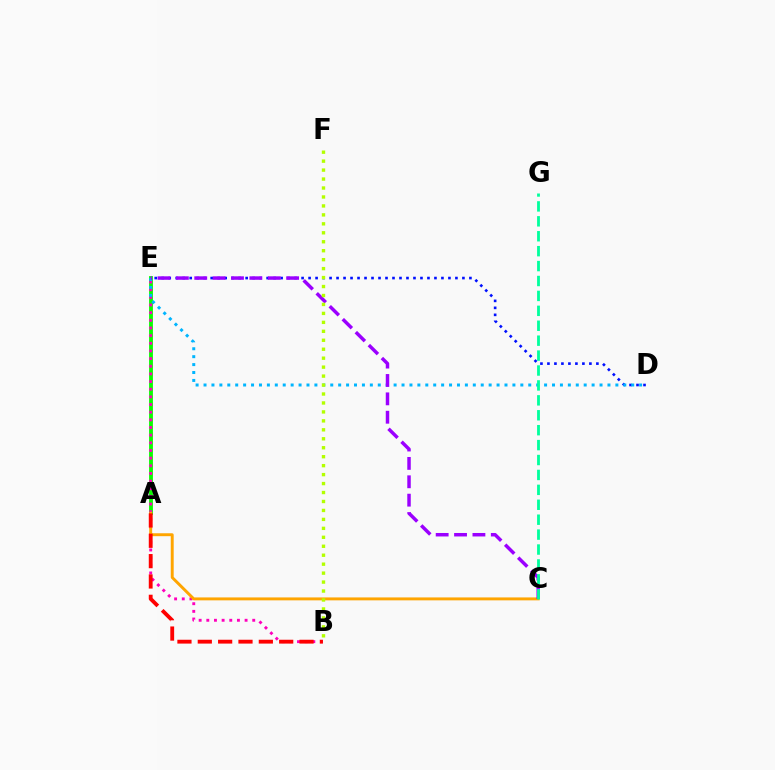{('A', 'E'): [{'color': '#08ff00', 'line_style': 'solid', 'thickness': 2.75}], ('B', 'E'): [{'color': '#ff00bd', 'line_style': 'dotted', 'thickness': 2.08}], ('A', 'C'): [{'color': '#ffa500', 'line_style': 'solid', 'thickness': 2.1}], ('A', 'B'): [{'color': '#ff0000', 'line_style': 'dashed', 'thickness': 2.76}], ('D', 'E'): [{'color': '#0010ff', 'line_style': 'dotted', 'thickness': 1.9}, {'color': '#00b5ff', 'line_style': 'dotted', 'thickness': 2.15}], ('C', 'E'): [{'color': '#9b00ff', 'line_style': 'dashed', 'thickness': 2.5}], ('B', 'F'): [{'color': '#b3ff00', 'line_style': 'dotted', 'thickness': 2.43}], ('C', 'G'): [{'color': '#00ff9d', 'line_style': 'dashed', 'thickness': 2.03}]}